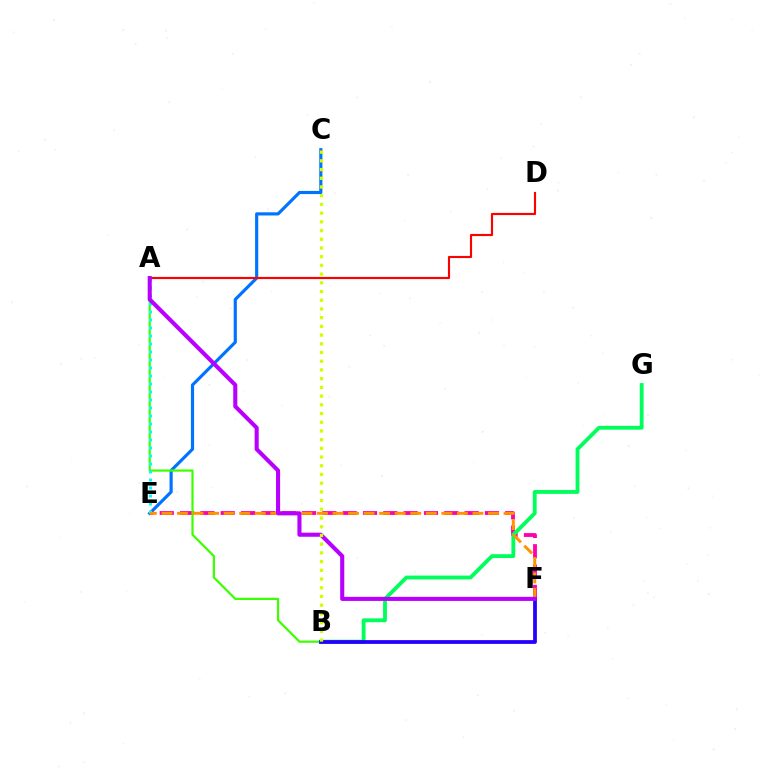{('C', 'E'): [{'color': '#0074ff', 'line_style': 'solid', 'thickness': 2.28}], ('E', 'F'): [{'color': '#ff00ac', 'line_style': 'dashed', 'thickness': 2.76}, {'color': '#ff9400', 'line_style': 'dashed', 'thickness': 2.11}], ('A', 'B'): [{'color': '#3dff00', 'line_style': 'solid', 'thickness': 1.6}], ('B', 'G'): [{'color': '#00ff5c', 'line_style': 'solid', 'thickness': 2.77}], ('A', 'E'): [{'color': '#00fff6', 'line_style': 'dotted', 'thickness': 2.17}], ('B', 'F'): [{'color': '#2500ff', 'line_style': 'solid', 'thickness': 2.71}], ('A', 'D'): [{'color': '#ff0000', 'line_style': 'solid', 'thickness': 1.55}], ('A', 'F'): [{'color': '#b900ff', 'line_style': 'solid', 'thickness': 2.94}], ('B', 'C'): [{'color': '#d1ff00', 'line_style': 'dotted', 'thickness': 2.37}]}